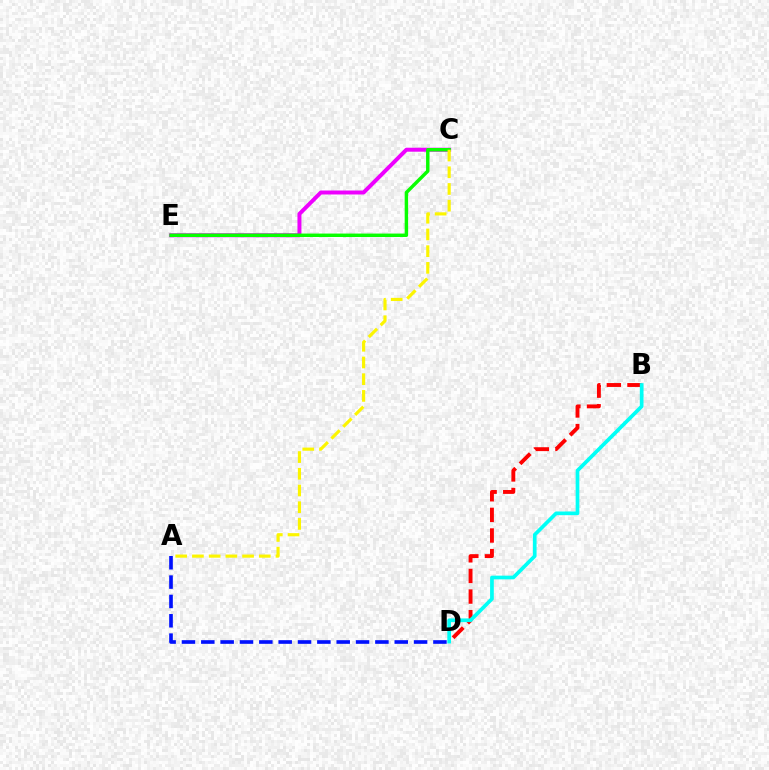{('C', 'E'): [{'color': '#ee00ff', 'line_style': 'solid', 'thickness': 2.86}, {'color': '#08ff00', 'line_style': 'solid', 'thickness': 2.47}], ('A', 'D'): [{'color': '#0010ff', 'line_style': 'dashed', 'thickness': 2.63}], ('A', 'C'): [{'color': '#fcf500', 'line_style': 'dashed', 'thickness': 2.27}], ('B', 'D'): [{'color': '#ff0000', 'line_style': 'dashed', 'thickness': 2.8}, {'color': '#00fff6', 'line_style': 'solid', 'thickness': 2.66}]}